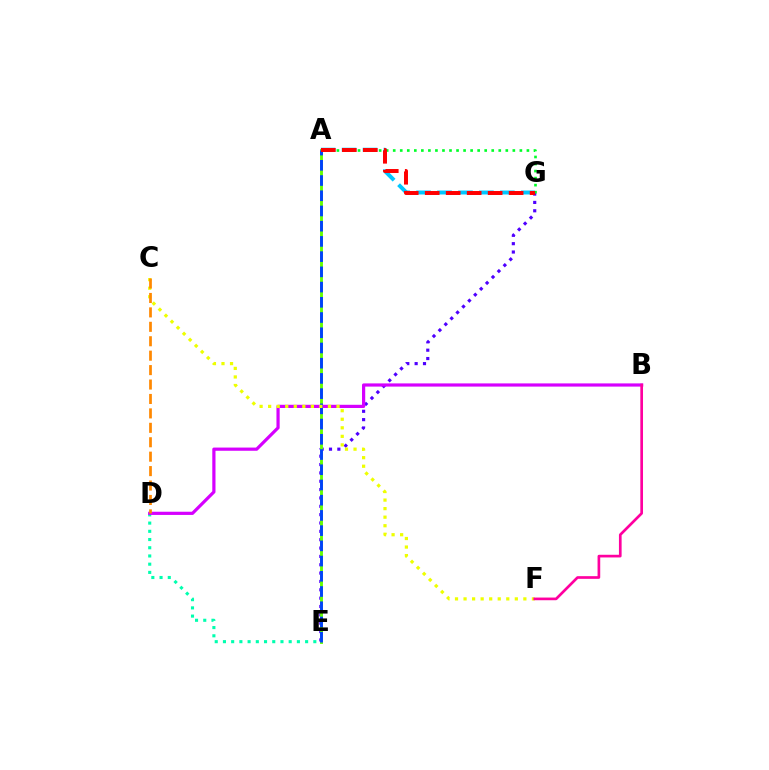{('E', 'G'): [{'color': '#4f00ff', 'line_style': 'dotted', 'thickness': 2.27}], ('D', 'E'): [{'color': '#00ffaf', 'line_style': 'dotted', 'thickness': 2.23}], ('A', 'E'): [{'color': '#66ff00', 'line_style': 'solid', 'thickness': 2.08}, {'color': '#003fff', 'line_style': 'dashed', 'thickness': 2.07}], ('B', 'D'): [{'color': '#d600ff', 'line_style': 'solid', 'thickness': 2.3}], ('A', 'G'): [{'color': '#00c7ff', 'line_style': 'dashed', 'thickness': 2.85}, {'color': '#00ff27', 'line_style': 'dotted', 'thickness': 1.91}, {'color': '#ff0000', 'line_style': 'dashed', 'thickness': 2.85}], ('C', 'F'): [{'color': '#eeff00', 'line_style': 'dotted', 'thickness': 2.32}], ('B', 'F'): [{'color': '#ff00a0', 'line_style': 'solid', 'thickness': 1.93}], ('C', 'D'): [{'color': '#ff8800', 'line_style': 'dashed', 'thickness': 1.96}]}